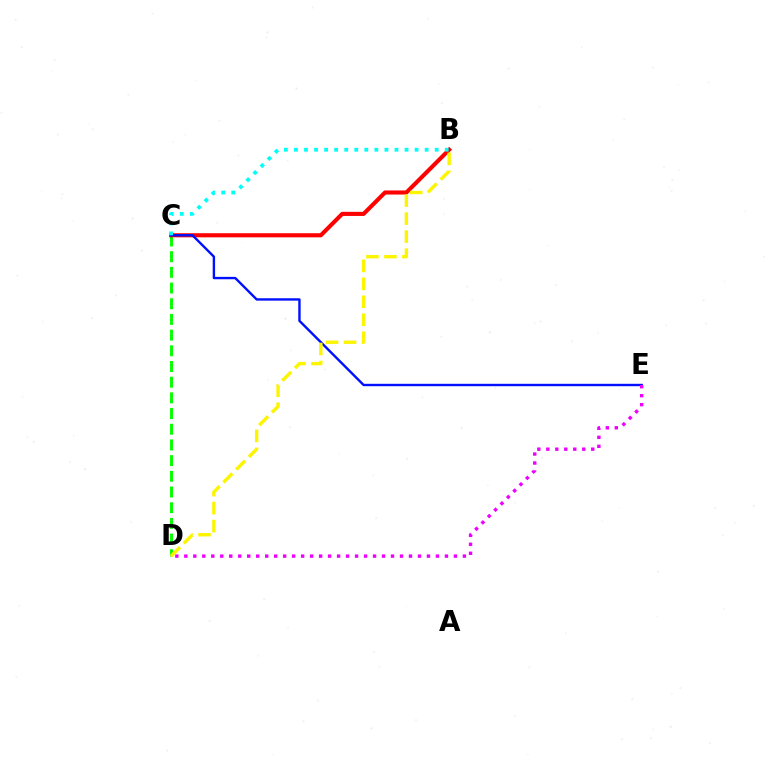{('C', 'D'): [{'color': '#08ff00', 'line_style': 'dashed', 'thickness': 2.13}], ('B', 'C'): [{'color': '#ff0000', 'line_style': 'solid', 'thickness': 2.95}, {'color': '#00fff6', 'line_style': 'dotted', 'thickness': 2.73}], ('C', 'E'): [{'color': '#0010ff', 'line_style': 'solid', 'thickness': 1.72}], ('D', 'E'): [{'color': '#ee00ff', 'line_style': 'dotted', 'thickness': 2.44}], ('B', 'D'): [{'color': '#fcf500', 'line_style': 'dashed', 'thickness': 2.44}]}